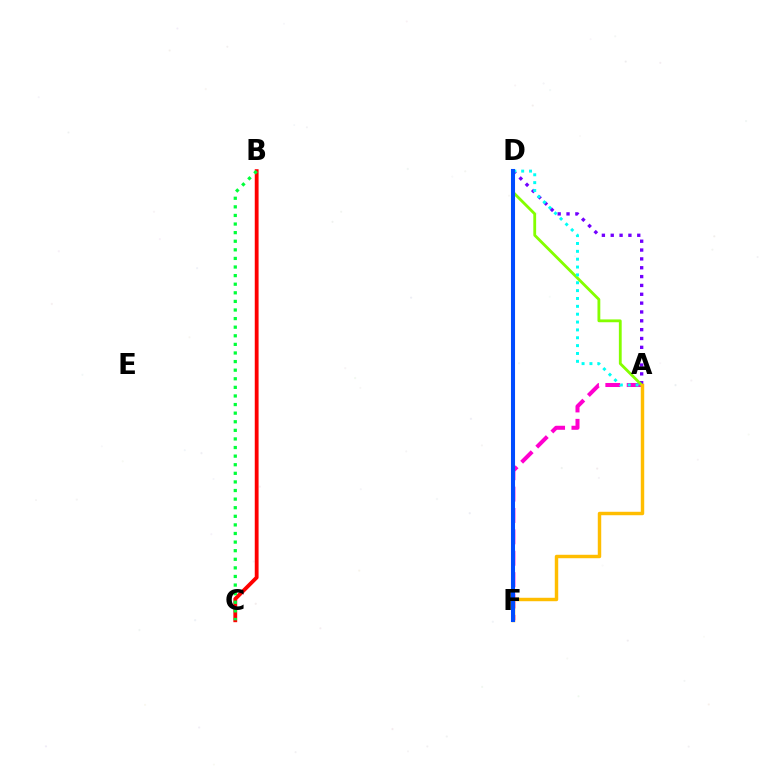{('A', 'F'): [{'color': '#ff00cf', 'line_style': 'dashed', 'thickness': 2.9}, {'color': '#ffbd00', 'line_style': 'solid', 'thickness': 2.48}], ('A', 'D'): [{'color': '#7200ff', 'line_style': 'dotted', 'thickness': 2.4}, {'color': '#84ff00', 'line_style': 'solid', 'thickness': 2.03}, {'color': '#00fff6', 'line_style': 'dotted', 'thickness': 2.13}], ('B', 'C'): [{'color': '#ff0000', 'line_style': 'solid', 'thickness': 2.75}, {'color': '#00ff39', 'line_style': 'dotted', 'thickness': 2.34}], ('D', 'F'): [{'color': '#004bff', 'line_style': 'solid', 'thickness': 2.93}]}